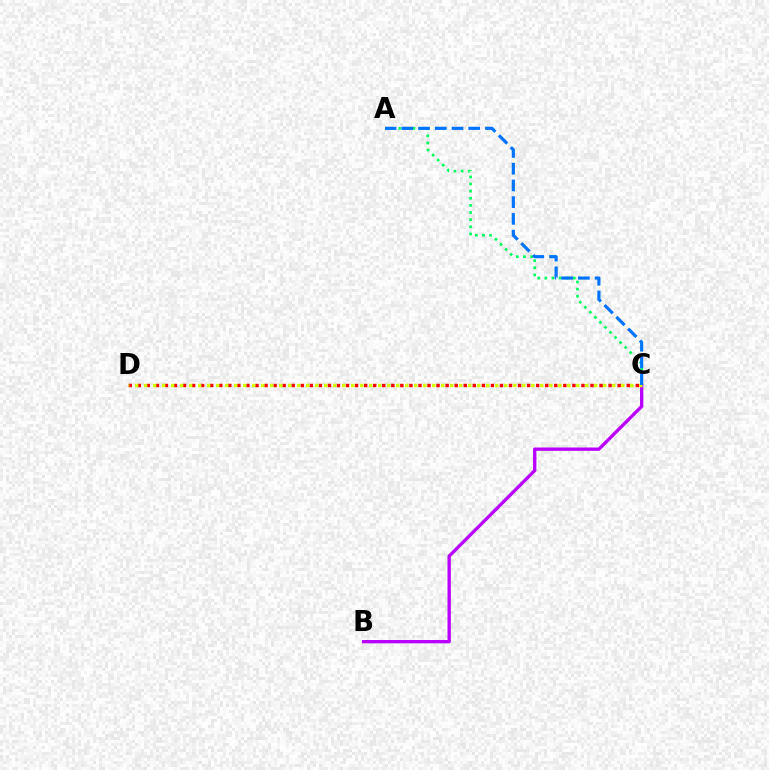{('B', 'C'): [{'color': '#b900ff', 'line_style': 'solid', 'thickness': 2.4}], ('A', 'C'): [{'color': '#00ff5c', 'line_style': 'dotted', 'thickness': 1.94}, {'color': '#0074ff', 'line_style': 'dashed', 'thickness': 2.27}], ('C', 'D'): [{'color': '#ff0000', 'line_style': 'dotted', 'thickness': 2.46}, {'color': '#d1ff00', 'line_style': 'dotted', 'thickness': 2.45}]}